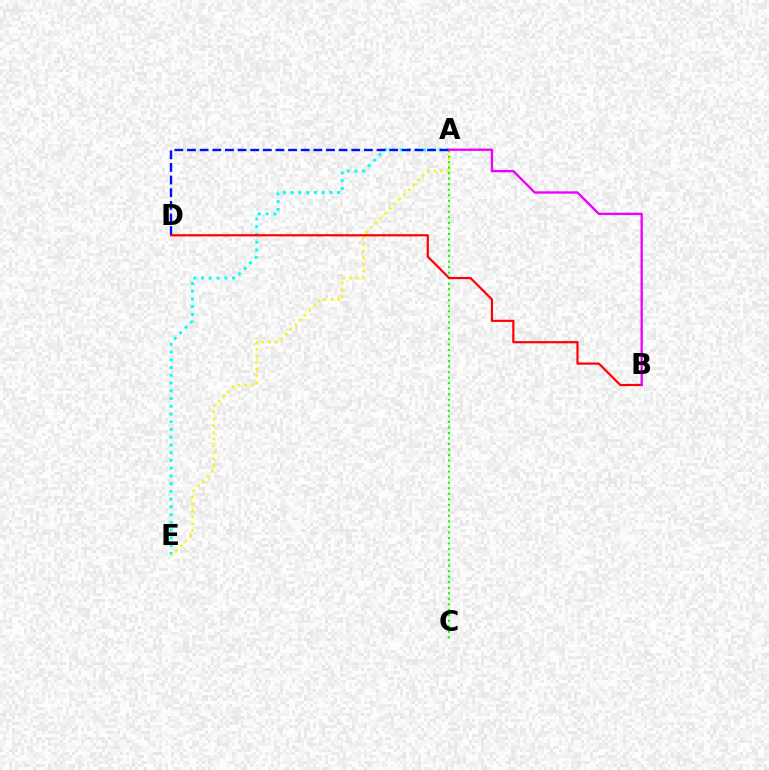{('A', 'E'): [{'color': '#00fff6', 'line_style': 'dotted', 'thickness': 2.1}, {'color': '#fcf500', 'line_style': 'dotted', 'thickness': 1.81}], ('A', 'D'): [{'color': '#0010ff', 'line_style': 'dashed', 'thickness': 1.72}], ('A', 'C'): [{'color': '#08ff00', 'line_style': 'dotted', 'thickness': 1.5}], ('B', 'D'): [{'color': '#ff0000', 'line_style': 'solid', 'thickness': 1.58}], ('A', 'B'): [{'color': '#ee00ff', 'line_style': 'solid', 'thickness': 1.69}]}